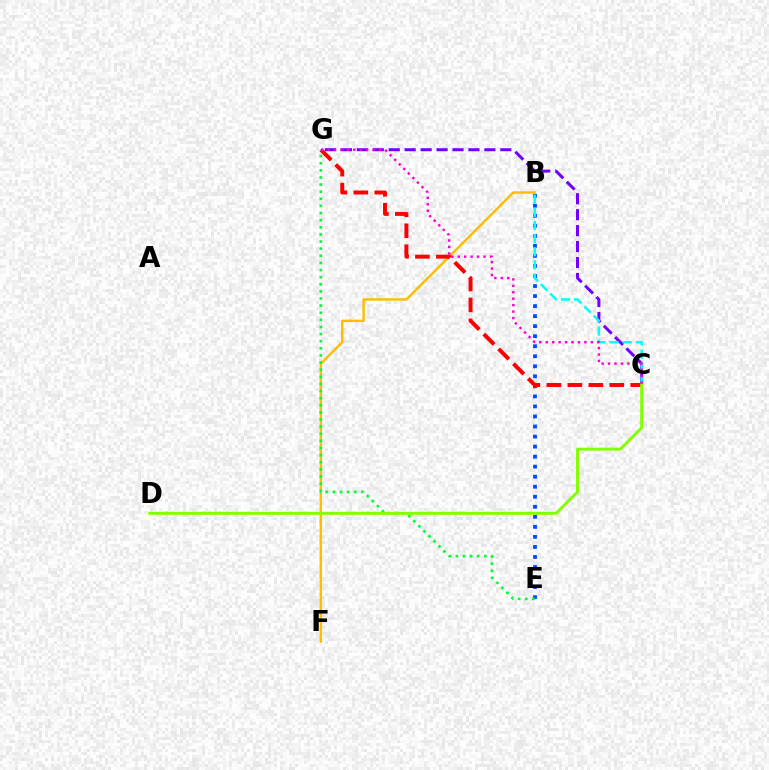{('B', 'E'): [{'color': '#004bff', 'line_style': 'dotted', 'thickness': 2.73}], ('C', 'G'): [{'color': '#7200ff', 'line_style': 'dashed', 'thickness': 2.17}, {'color': '#ff0000', 'line_style': 'dashed', 'thickness': 2.85}, {'color': '#ff00cf', 'line_style': 'dotted', 'thickness': 1.75}], ('B', 'F'): [{'color': '#ffbd00', 'line_style': 'solid', 'thickness': 1.75}], ('B', 'C'): [{'color': '#00fff6', 'line_style': 'dashed', 'thickness': 1.79}], ('E', 'G'): [{'color': '#00ff39', 'line_style': 'dotted', 'thickness': 1.93}], ('C', 'D'): [{'color': '#84ff00', 'line_style': 'solid', 'thickness': 2.12}]}